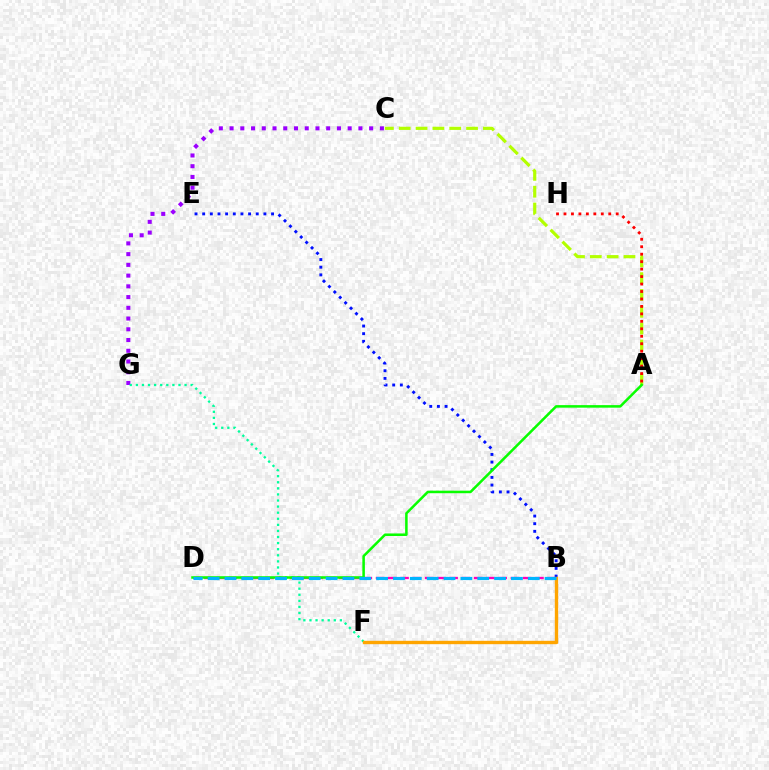{('C', 'G'): [{'color': '#9b00ff', 'line_style': 'dotted', 'thickness': 2.92}], ('B', 'D'): [{'color': '#ff00bd', 'line_style': 'dashed', 'thickness': 1.67}, {'color': '#00b5ff', 'line_style': 'dashed', 'thickness': 2.29}], ('A', 'C'): [{'color': '#b3ff00', 'line_style': 'dashed', 'thickness': 2.29}], ('B', 'E'): [{'color': '#0010ff', 'line_style': 'dotted', 'thickness': 2.08}], ('F', 'G'): [{'color': '#00ff9d', 'line_style': 'dotted', 'thickness': 1.65}], ('A', 'D'): [{'color': '#08ff00', 'line_style': 'solid', 'thickness': 1.83}], ('B', 'F'): [{'color': '#ffa500', 'line_style': 'solid', 'thickness': 2.42}], ('A', 'H'): [{'color': '#ff0000', 'line_style': 'dotted', 'thickness': 2.03}]}